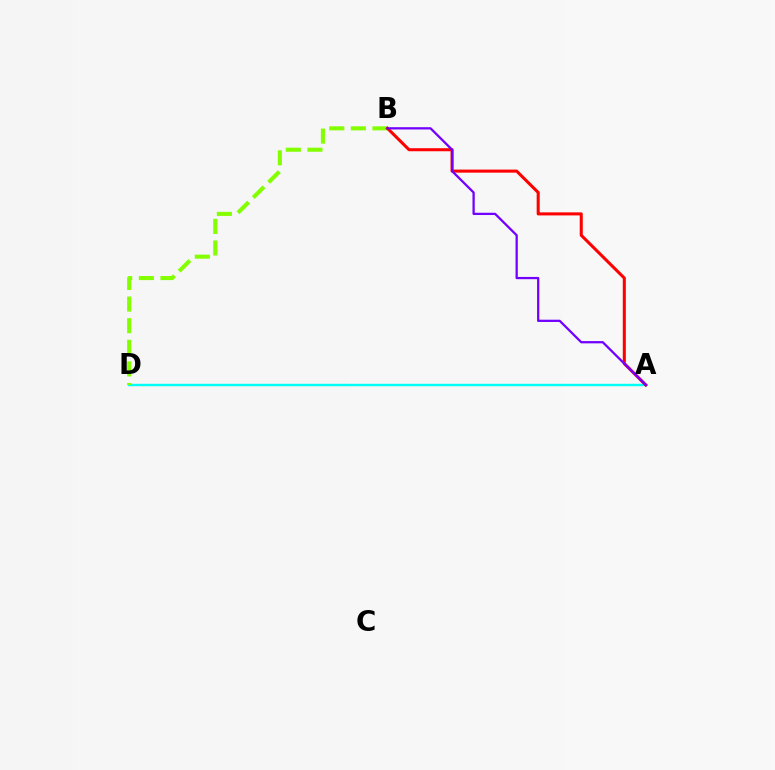{('A', 'D'): [{'color': '#00fff6', 'line_style': 'solid', 'thickness': 1.74}], ('B', 'D'): [{'color': '#84ff00', 'line_style': 'dashed', 'thickness': 2.93}], ('A', 'B'): [{'color': '#ff0000', 'line_style': 'solid', 'thickness': 2.2}, {'color': '#7200ff', 'line_style': 'solid', 'thickness': 1.63}]}